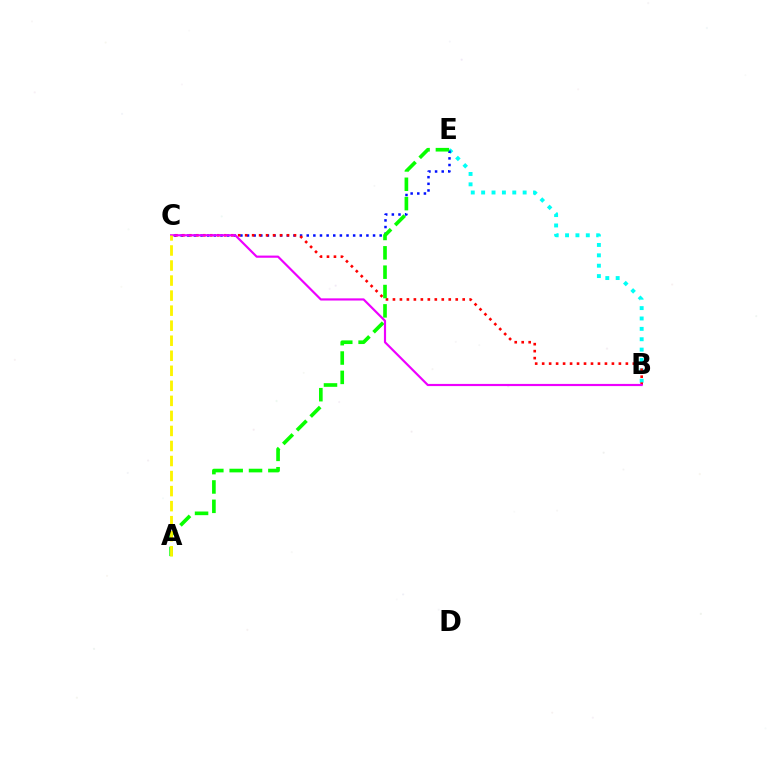{('B', 'E'): [{'color': '#00fff6', 'line_style': 'dotted', 'thickness': 2.82}], ('C', 'E'): [{'color': '#0010ff', 'line_style': 'dotted', 'thickness': 1.8}], ('B', 'C'): [{'color': '#ff0000', 'line_style': 'dotted', 'thickness': 1.9}, {'color': '#ee00ff', 'line_style': 'solid', 'thickness': 1.56}], ('A', 'E'): [{'color': '#08ff00', 'line_style': 'dashed', 'thickness': 2.63}], ('A', 'C'): [{'color': '#fcf500', 'line_style': 'dashed', 'thickness': 2.04}]}